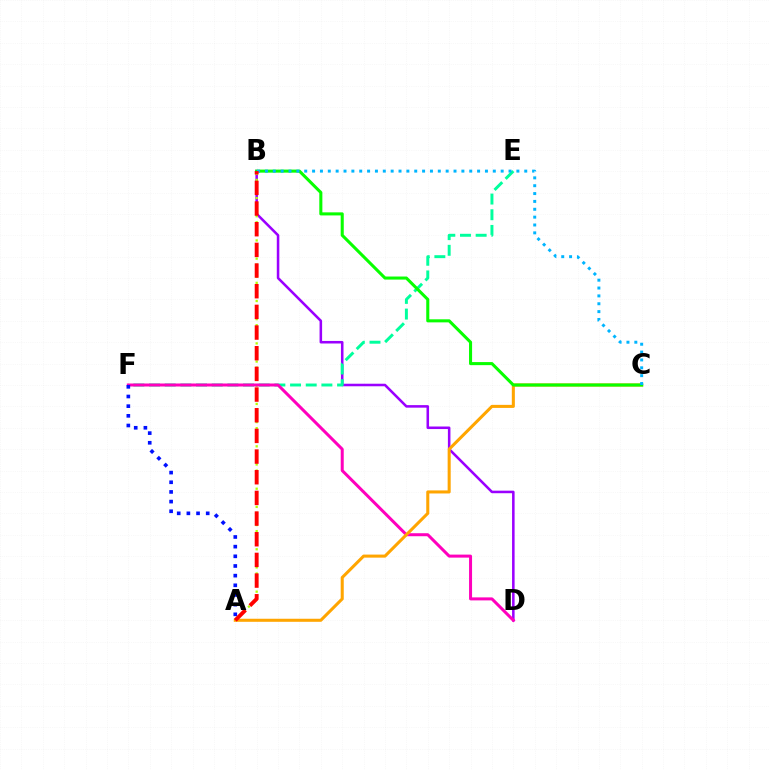{('B', 'D'): [{'color': '#9b00ff', 'line_style': 'solid', 'thickness': 1.83}], ('A', 'B'): [{'color': '#b3ff00', 'line_style': 'dotted', 'thickness': 1.65}, {'color': '#ff0000', 'line_style': 'dashed', 'thickness': 2.81}], ('E', 'F'): [{'color': '#00ff9d', 'line_style': 'dashed', 'thickness': 2.13}], ('D', 'F'): [{'color': '#ff00bd', 'line_style': 'solid', 'thickness': 2.17}], ('A', 'F'): [{'color': '#0010ff', 'line_style': 'dotted', 'thickness': 2.63}], ('A', 'C'): [{'color': '#ffa500', 'line_style': 'solid', 'thickness': 2.2}], ('B', 'C'): [{'color': '#08ff00', 'line_style': 'solid', 'thickness': 2.21}, {'color': '#00b5ff', 'line_style': 'dotted', 'thickness': 2.13}]}